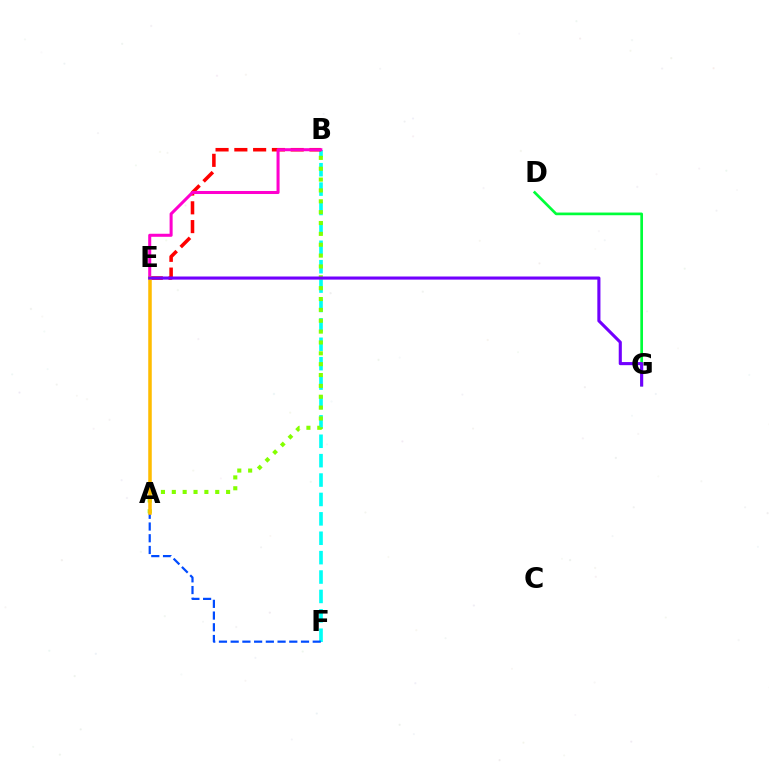{('B', 'F'): [{'color': '#00fff6', 'line_style': 'dashed', 'thickness': 2.64}], ('D', 'G'): [{'color': '#00ff39', 'line_style': 'solid', 'thickness': 1.93}], ('B', 'E'): [{'color': '#ff0000', 'line_style': 'dashed', 'thickness': 2.55}, {'color': '#ff00cf', 'line_style': 'solid', 'thickness': 2.19}], ('A', 'F'): [{'color': '#004bff', 'line_style': 'dashed', 'thickness': 1.59}], ('A', 'B'): [{'color': '#84ff00', 'line_style': 'dotted', 'thickness': 2.95}], ('A', 'E'): [{'color': '#ffbd00', 'line_style': 'solid', 'thickness': 2.53}], ('E', 'G'): [{'color': '#7200ff', 'line_style': 'solid', 'thickness': 2.24}]}